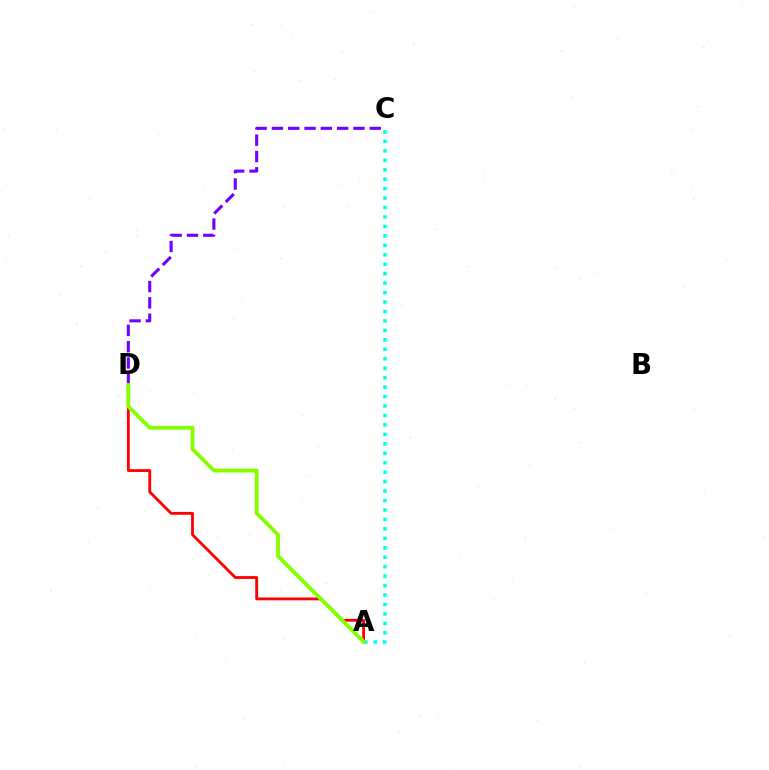{('C', 'D'): [{'color': '#7200ff', 'line_style': 'dashed', 'thickness': 2.22}], ('A', 'C'): [{'color': '#00fff6', 'line_style': 'dotted', 'thickness': 2.57}], ('A', 'D'): [{'color': '#ff0000', 'line_style': 'solid', 'thickness': 2.04}, {'color': '#84ff00', 'line_style': 'solid', 'thickness': 2.76}]}